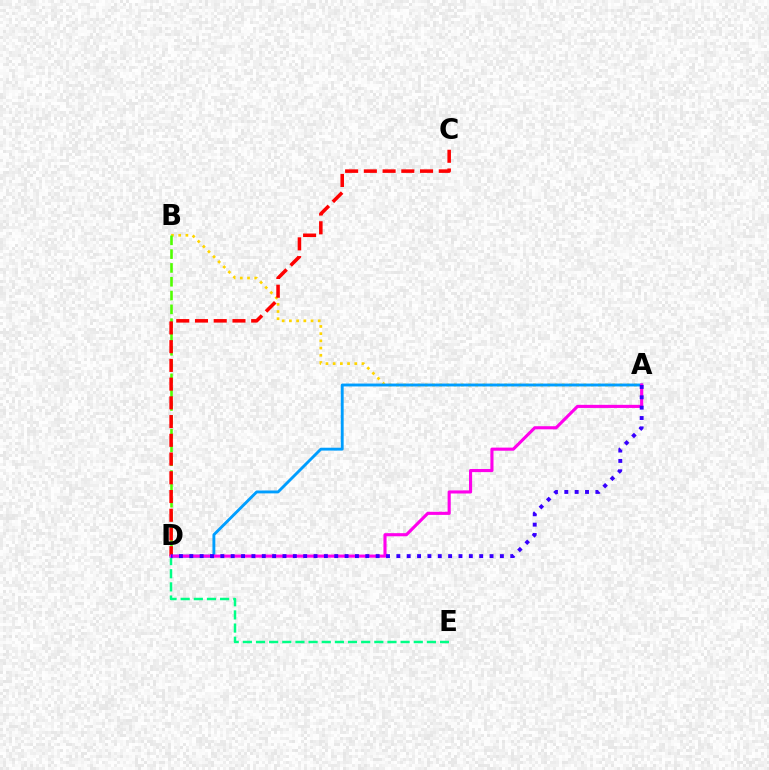{('A', 'B'): [{'color': '#ffd500', 'line_style': 'dotted', 'thickness': 1.96}], ('A', 'D'): [{'color': '#009eff', 'line_style': 'solid', 'thickness': 2.07}, {'color': '#ff00ed', 'line_style': 'solid', 'thickness': 2.24}, {'color': '#3700ff', 'line_style': 'dotted', 'thickness': 2.81}], ('D', 'E'): [{'color': '#00ff86', 'line_style': 'dashed', 'thickness': 1.79}], ('B', 'D'): [{'color': '#4fff00', 'line_style': 'dashed', 'thickness': 1.88}], ('C', 'D'): [{'color': '#ff0000', 'line_style': 'dashed', 'thickness': 2.54}]}